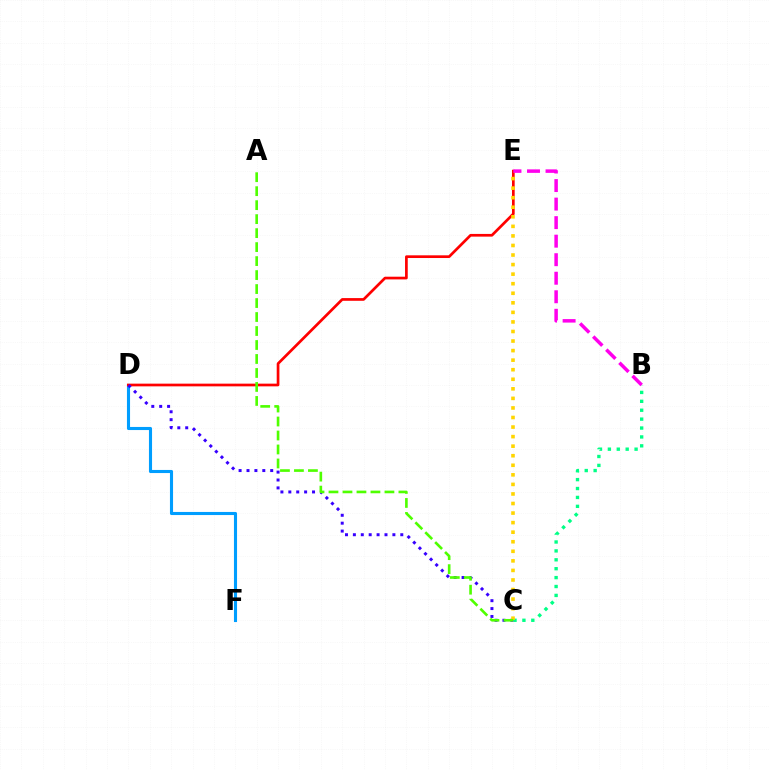{('B', 'C'): [{'color': '#00ff86', 'line_style': 'dotted', 'thickness': 2.42}], ('D', 'F'): [{'color': '#009eff', 'line_style': 'solid', 'thickness': 2.23}], ('D', 'E'): [{'color': '#ff0000', 'line_style': 'solid', 'thickness': 1.95}], ('C', 'D'): [{'color': '#3700ff', 'line_style': 'dotted', 'thickness': 2.15}], ('C', 'E'): [{'color': '#ffd500', 'line_style': 'dotted', 'thickness': 2.6}], ('B', 'E'): [{'color': '#ff00ed', 'line_style': 'dashed', 'thickness': 2.52}], ('A', 'C'): [{'color': '#4fff00', 'line_style': 'dashed', 'thickness': 1.9}]}